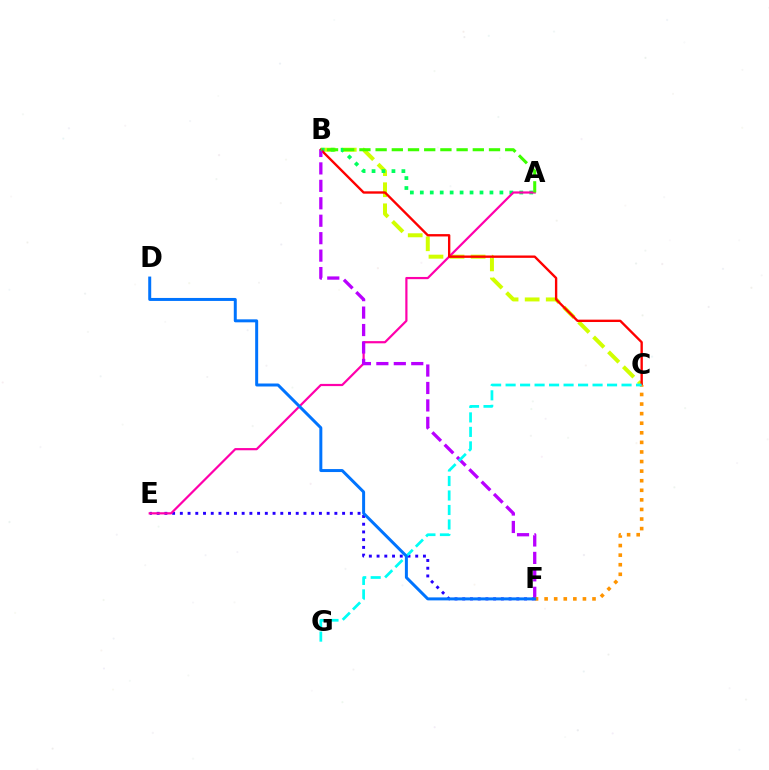{('E', 'F'): [{'color': '#2500ff', 'line_style': 'dotted', 'thickness': 2.1}], ('B', 'C'): [{'color': '#d1ff00', 'line_style': 'dashed', 'thickness': 2.86}, {'color': '#ff0000', 'line_style': 'solid', 'thickness': 1.7}], ('A', 'B'): [{'color': '#00ff5c', 'line_style': 'dotted', 'thickness': 2.7}, {'color': '#3dff00', 'line_style': 'dashed', 'thickness': 2.2}], ('A', 'E'): [{'color': '#ff00ac', 'line_style': 'solid', 'thickness': 1.58}], ('B', 'F'): [{'color': '#b900ff', 'line_style': 'dashed', 'thickness': 2.37}], ('C', 'F'): [{'color': '#ff9400', 'line_style': 'dotted', 'thickness': 2.6}], ('C', 'G'): [{'color': '#00fff6', 'line_style': 'dashed', 'thickness': 1.97}], ('D', 'F'): [{'color': '#0074ff', 'line_style': 'solid', 'thickness': 2.15}]}